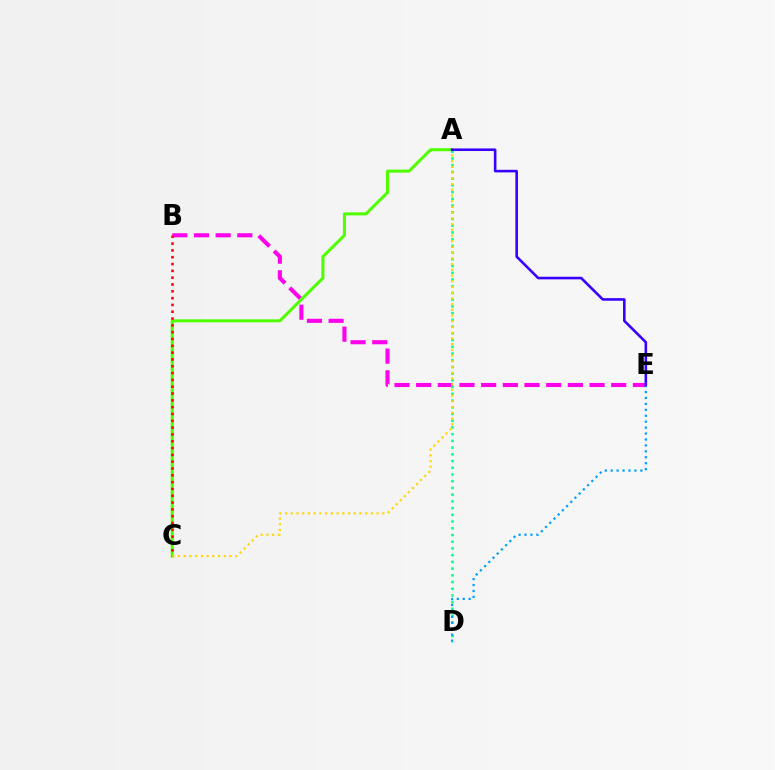{('B', 'E'): [{'color': '#ff00ed', 'line_style': 'dashed', 'thickness': 2.94}], ('A', 'C'): [{'color': '#4fff00', 'line_style': 'solid', 'thickness': 2.17}, {'color': '#ffd500', 'line_style': 'dotted', 'thickness': 1.55}], ('A', 'D'): [{'color': '#00ff86', 'line_style': 'dotted', 'thickness': 1.83}], ('B', 'C'): [{'color': '#ff0000', 'line_style': 'dotted', 'thickness': 1.85}], ('D', 'E'): [{'color': '#009eff', 'line_style': 'dotted', 'thickness': 1.61}], ('A', 'E'): [{'color': '#3700ff', 'line_style': 'solid', 'thickness': 1.86}]}